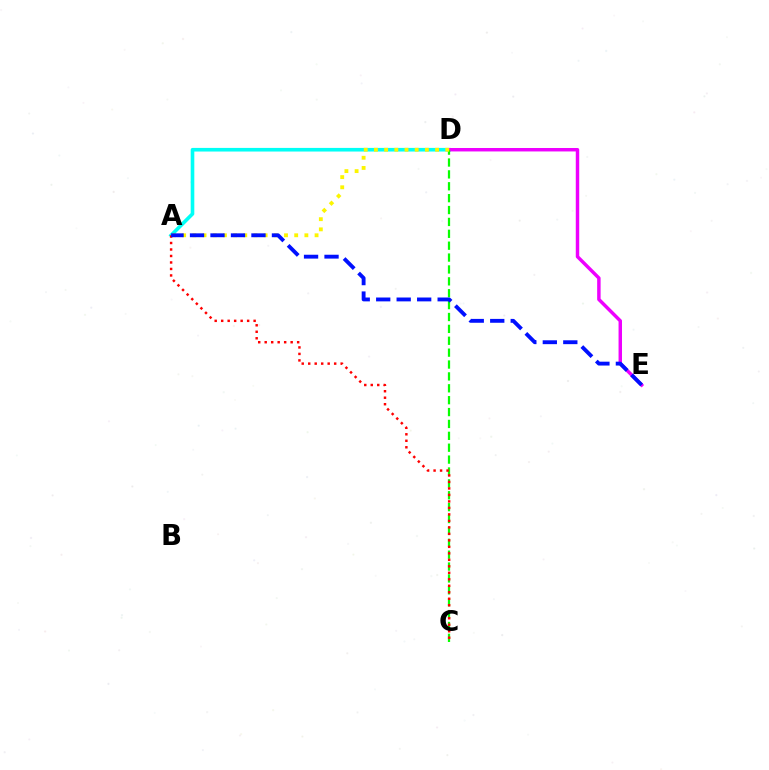{('A', 'D'): [{'color': '#00fff6', 'line_style': 'solid', 'thickness': 2.61}, {'color': '#fcf500', 'line_style': 'dotted', 'thickness': 2.77}], ('D', 'E'): [{'color': '#ee00ff', 'line_style': 'solid', 'thickness': 2.49}], ('C', 'D'): [{'color': '#08ff00', 'line_style': 'dashed', 'thickness': 1.61}], ('A', 'C'): [{'color': '#ff0000', 'line_style': 'dotted', 'thickness': 1.76}], ('A', 'E'): [{'color': '#0010ff', 'line_style': 'dashed', 'thickness': 2.78}]}